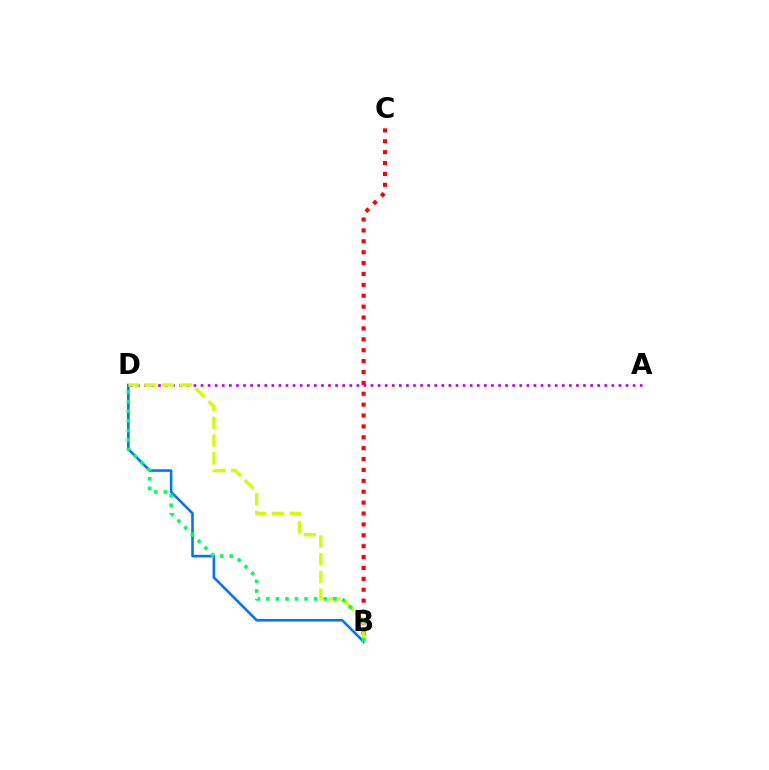{('B', 'C'): [{'color': '#ff0000', 'line_style': 'dotted', 'thickness': 2.96}], ('B', 'D'): [{'color': '#0074ff', 'line_style': 'solid', 'thickness': 1.87}, {'color': '#d1ff00', 'line_style': 'dashed', 'thickness': 2.41}, {'color': '#00ff5c', 'line_style': 'dotted', 'thickness': 2.6}], ('A', 'D'): [{'color': '#b900ff', 'line_style': 'dotted', 'thickness': 1.92}]}